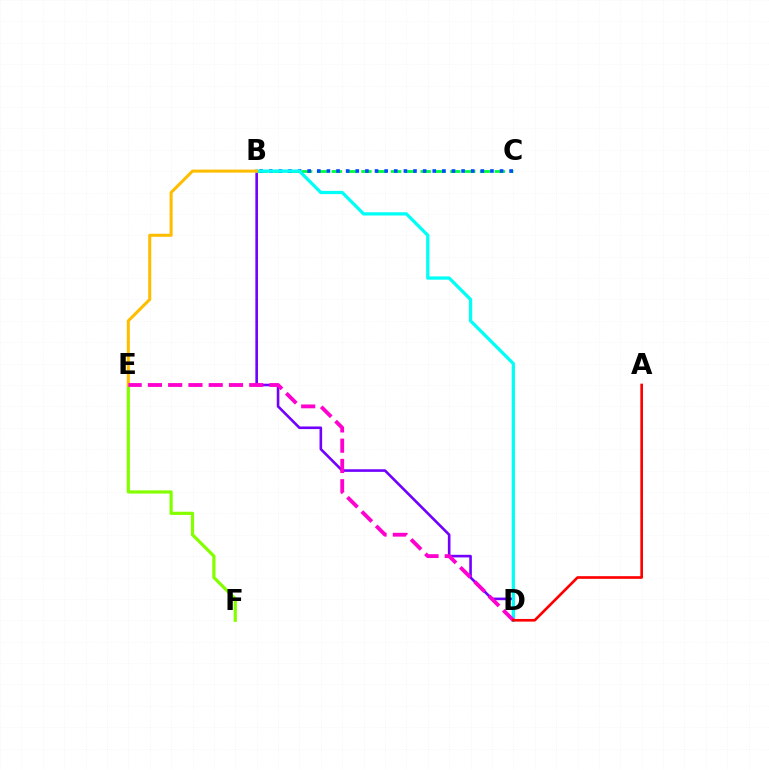{('B', 'C'): [{'color': '#00ff39', 'line_style': 'dashed', 'thickness': 2.01}, {'color': '#004bff', 'line_style': 'dotted', 'thickness': 2.61}], ('B', 'D'): [{'color': '#7200ff', 'line_style': 'solid', 'thickness': 1.88}, {'color': '#00fff6', 'line_style': 'solid', 'thickness': 2.35}], ('E', 'F'): [{'color': '#84ff00', 'line_style': 'solid', 'thickness': 2.31}], ('B', 'E'): [{'color': '#ffbd00', 'line_style': 'solid', 'thickness': 2.19}], ('D', 'E'): [{'color': '#ff00cf', 'line_style': 'dashed', 'thickness': 2.75}], ('A', 'D'): [{'color': '#ff0000', 'line_style': 'solid', 'thickness': 1.92}]}